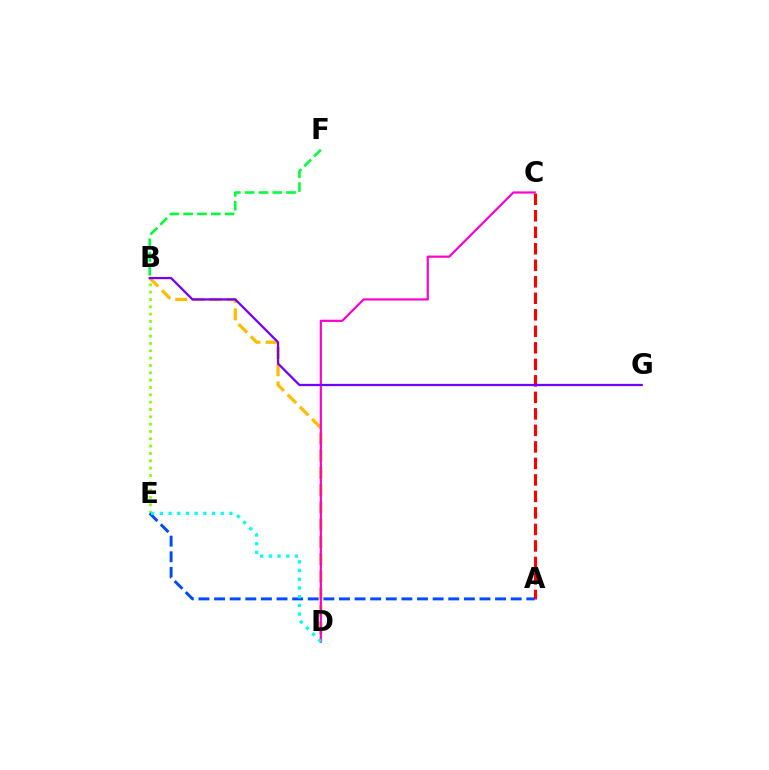{('B', 'E'): [{'color': '#84ff00', 'line_style': 'dotted', 'thickness': 1.99}], ('A', 'C'): [{'color': '#ff0000', 'line_style': 'dashed', 'thickness': 2.24}], ('B', 'D'): [{'color': '#ffbd00', 'line_style': 'dashed', 'thickness': 2.34}], ('C', 'D'): [{'color': '#ff00cf', 'line_style': 'solid', 'thickness': 1.58}], ('A', 'E'): [{'color': '#004bff', 'line_style': 'dashed', 'thickness': 2.12}], ('D', 'E'): [{'color': '#00fff6', 'line_style': 'dotted', 'thickness': 2.36}], ('B', 'G'): [{'color': '#7200ff', 'line_style': 'solid', 'thickness': 1.63}], ('B', 'F'): [{'color': '#00ff39', 'line_style': 'dashed', 'thickness': 1.88}]}